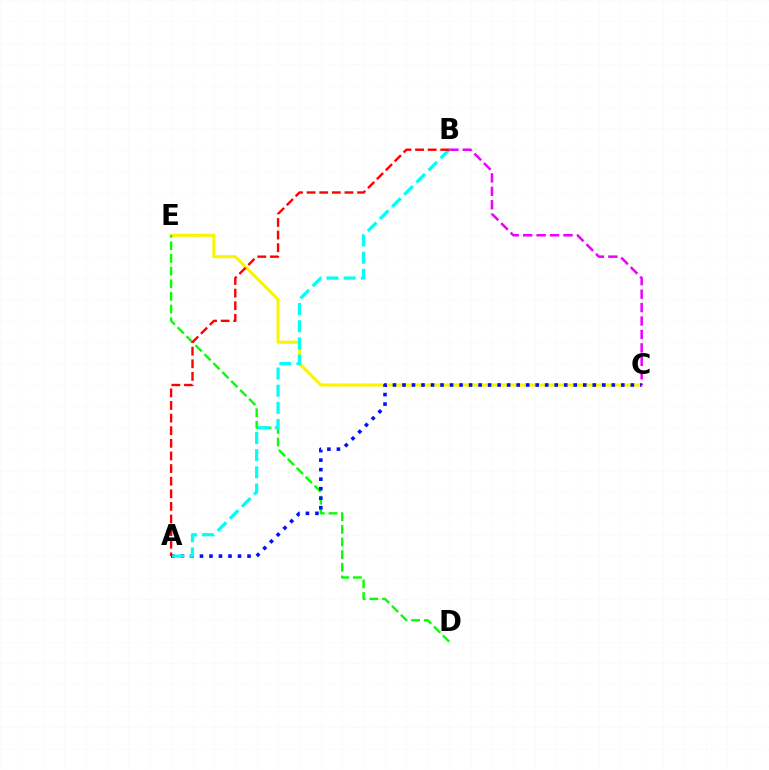{('C', 'E'): [{'color': '#fcf500', 'line_style': 'solid', 'thickness': 2.22}], ('D', 'E'): [{'color': '#08ff00', 'line_style': 'dashed', 'thickness': 1.72}], ('B', 'C'): [{'color': '#ee00ff', 'line_style': 'dashed', 'thickness': 1.83}], ('A', 'C'): [{'color': '#0010ff', 'line_style': 'dotted', 'thickness': 2.59}], ('A', 'B'): [{'color': '#00fff6', 'line_style': 'dashed', 'thickness': 2.33}, {'color': '#ff0000', 'line_style': 'dashed', 'thickness': 1.71}]}